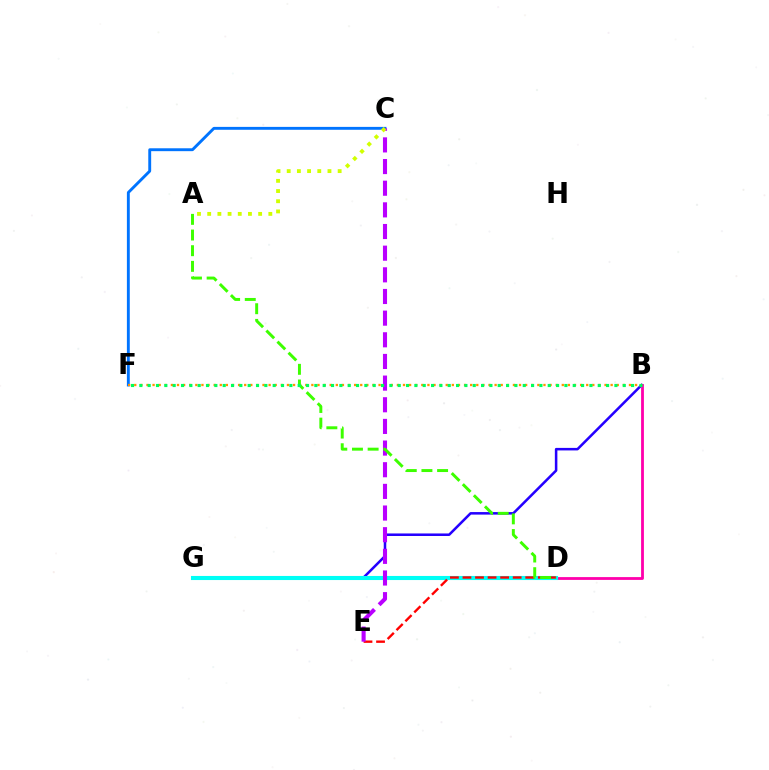{('B', 'G'): [{'color': '#2500ff', 'line_style': 'solid', 'thickness': 1.83}], ('C', 'F'): [{'color': '#0074ff', 'line_style': 'solid', 'thickness': 2.08}], ('B', 'F'): [{'color': '#ff9400', 'line_style': 'dotted', 'thickness': 1.66}, {'color': '#00ff5c', 'line_style': 'dotted', 'thickness': 2.26}], ('B', 'D'): [{'color': '#ff00ac', 'line_style': 'solid', 'thickness': 2.02}], ('D', 'G'): [{'color': '#00fff6', 'line_style': 'solid', 'thickness': 2.95}], ('D', 'E'): [{'color': '#ff0000', 'line_style': 'dashed', 'thickness': 1.71}], ('C', 'E'): [{'color': '#b900ff', 'line_style': 'dashed', 'thickness': 2.94}], ('A', 'D'): [{'color': '#3dff00', 'line_style': 'dashed', 'thickness': 2.13}], ('A', 'C'): [{'color': '#d1ff00', 'line_style': 'dotted', 'thickness': 2.77}]}